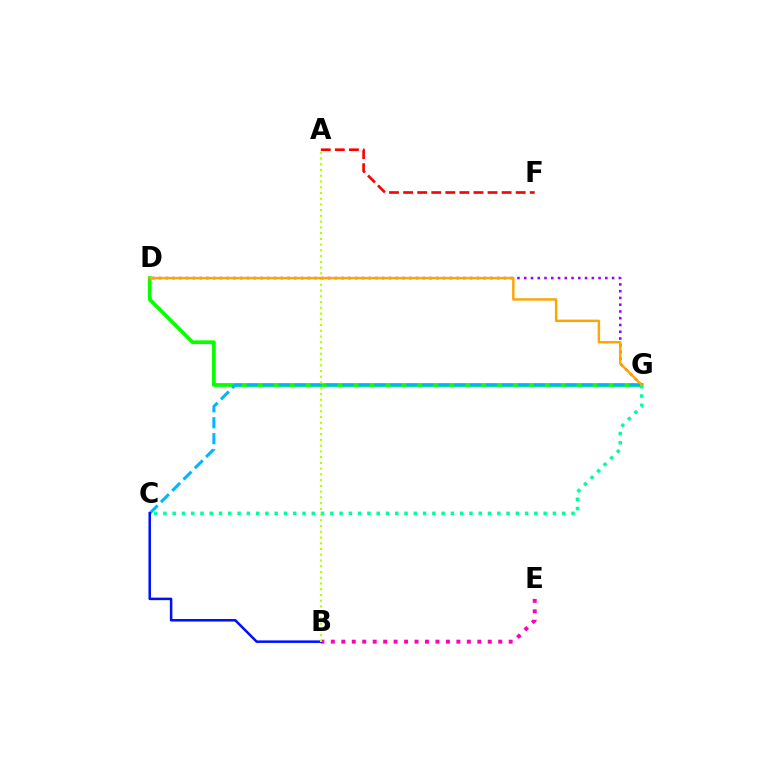{('B', 'E'): [{'color': '#ff00bd', 'line_style': 'dotted', 'thickness': 2.84}], ('D', 'G'): [{'color': '#08ff00', 'line_style': 'solid', 'thickness': 2.69}, {'color': '#9b00ff', 'line_style': 'dotted', 'thickness': 1.84}, {'color': '#ffa500', 'line_style': 'solid', 'thickness': 1.75}], ('C', 'G'): [{'color': '#00b5ff', 'line_style': 'dashed', 'thickness': 2.17}, {'color': '#00ff9d', 'line_style': 'dotted', 'thickness': 2.52}], ('B', 'C'): [{'color': '#0010ff', 'line_style': 'solid', 'thickness': 1.81}], ('A', 'F'): [{'color': '#ff0000', 'line_style': 'dashed', 'thickness': 1.91}], ('A', 'B'): [{'color': '#b3ff00', 'line_style': 'dotted', 'thickness': 1.56}]}